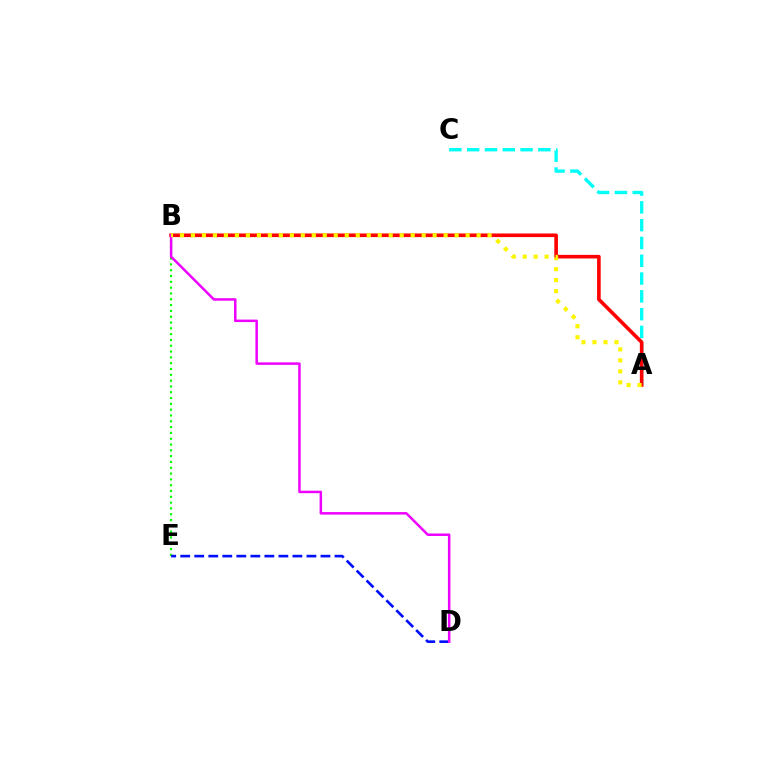{('B', 'E'): [{'color': '#08ff00', 'line_style': 'dotted', 'thickness': 1.58}], ('D', 'E'): [{'color': '#0010ff', 'line_style': 'dashed', 'thickness': 1.91}], ('A', 'C'): [{'color': '#00fff6', 'line_style': 'dashed', 'thickness': 2.42}], ('A', 'B'): [{'color': '#ff0000', 'line_style': 'solid', 'thickness': 2.61}, {'color': '#fcf500', 'line_style': 'dotted', 'thickness': 2.99}], ('B', 'D'): [{'color': '#ee00ff', 'line_style': 'solid', 'thickness': 1.8}]}